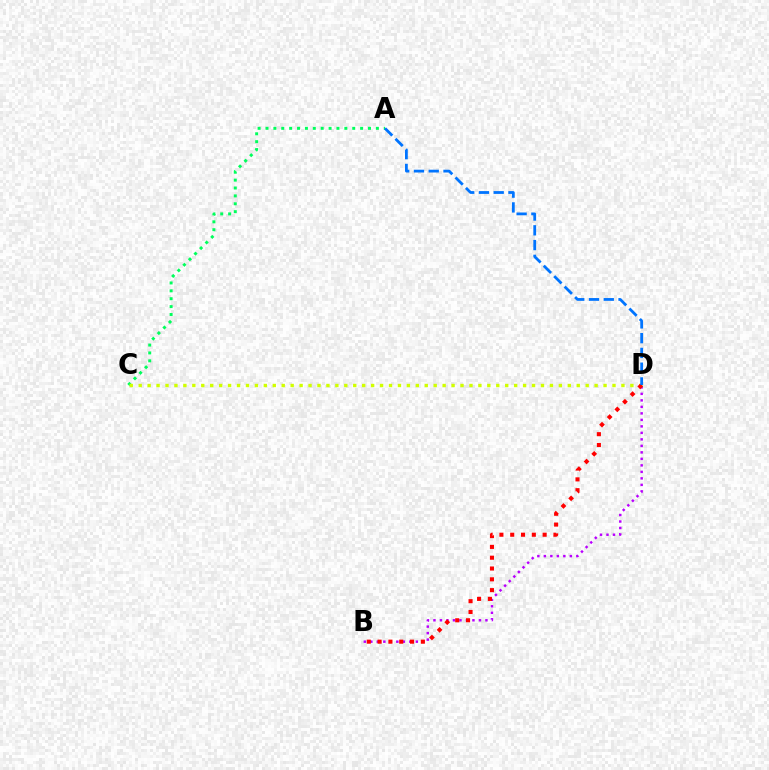{('B', 'D'): [{'color': '#b900ff', 'line_style': 'dotted', 'thickness': 1.77}, {'color': '#ff0000', 'line_style': 'dotted', 'thickness': 2.94}], ('A', 'C'): [{'color': '#00ff5c', 'line_style': 'dotted', 'thickness': 2.14}], ('C', 'D'): [{'color': '#d1ff00', 'line_style': 'dotted', 'thickness': 2.43}], ('A', 'D'): [{'color': '#0074ff', 'line_style': 'dashed', 'thickness': 2.01}]}